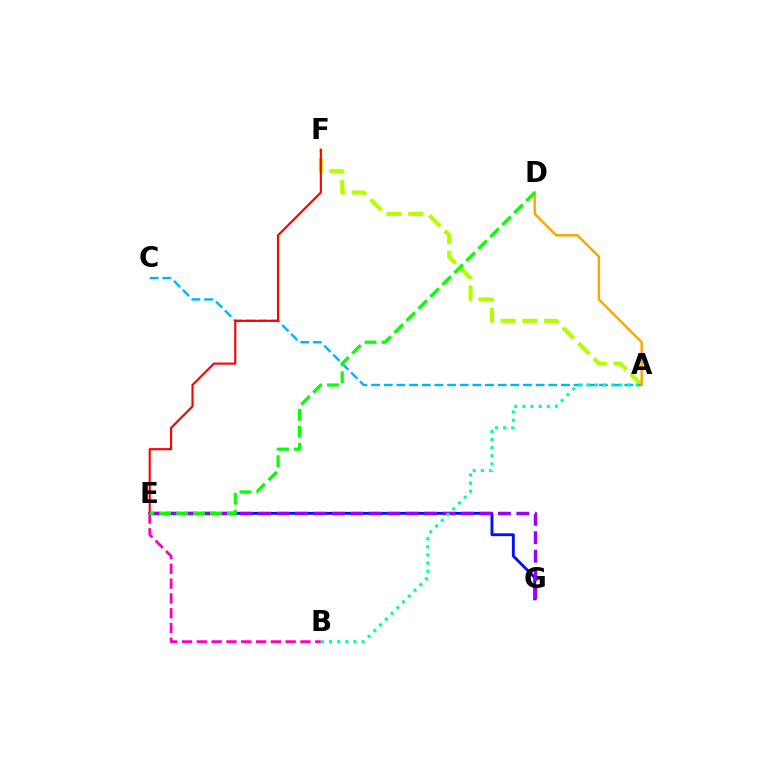{('E', 'G'): [{'color': '#0010ff', 'line_style': 'solid', 'thickness': 2.06}, {'color': '#9b00ff', 'line_style': 'dashed', 'thickness': 2.51}], ('A', 'F'): [{'color': '#b3ff00', 'line_style': 'dashed', 'thickness': 2.96}], ('A', 'C'): [{'color': '#00b5ff', 'line_style': 'dashed', 'thickness': 1.72}], ('A', 'D'): [{'color': '#ffa500', 'line_style': 'solid', 'thickness': 1.74}], ('E', 'F'): [{'color': '#ff0000', 'line_style': 'solid', 'thickness': 1.54}], ('B', 'E'): [{'color': '#ff00bd', 'line_style': 'dashed', 'thickness': 2.01}], ('A', 'B'): [{'color': '#00ff9d', 'line_style': 'dotted', 'thickness': 2.21}], ('D', 'E'): [{'color': '#08ff00', 'line_style': 'dashed', 'thickness': 2.3}]}